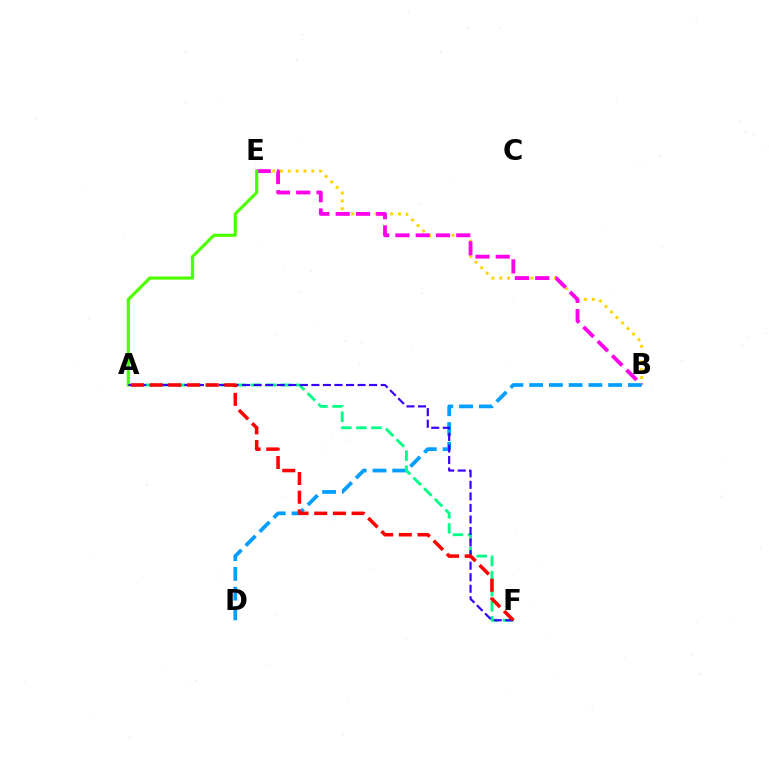{('B', 'E'): [{'color': '#ffd500', 'line_style': 'dotted', 'thickness': 2.12}, {'color': '#ff00ed', 'line_style': 'dashed', 'thickness': 2.76}], ('A', 'E'): [{'color': '#4fff00', 'line_style': 'solid', 'thickness': 2.29}], ('B', 'D'): [{'color': '#009eff', 'line_style': 'dashed', 'thickness': 2.68}], ('A', 'F'): [{'color': '#00ff86', 'line_style': 'dashed', 'thickness': 2.05}, {'color': '#3700ff', 'line_style': 'dashed', 'thickness': 1.57}, {'color': '#ff0000', 'line_style': 'dashed', 'thickness': 2.54}]}